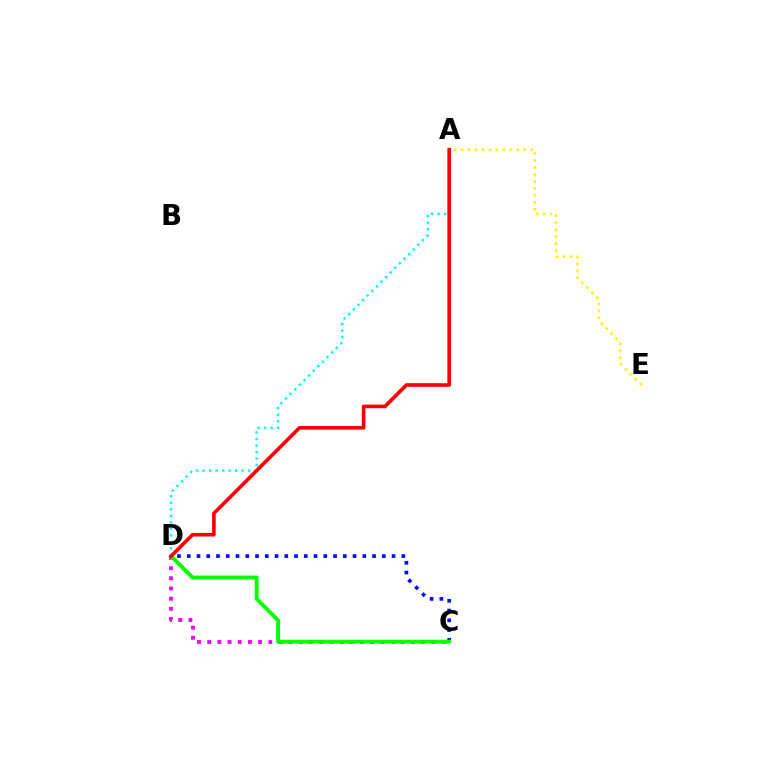{('C', 'D'): [{'color': '#ee00ff', 'line_style': 'dotted', 'thickness': 2.77}, {'color': '#0010ff', 'line_style': 'dotted', 'thickness': 2.65}, {'color': '#08ff00', 'line_style': 'solid', 'thickness': 2.79}], ('A', 'E'): [{'color': '#fcf500', 'line_style': 'dotted', 'thickness': 1.89}], ('A', 'D'): [{'color': '#00fff6', 'line_style': 'dotted', 'thickness': 1.77}, {'color': '#ff0000', 'line_style': 'solid', 'thickness': 2.6}]}